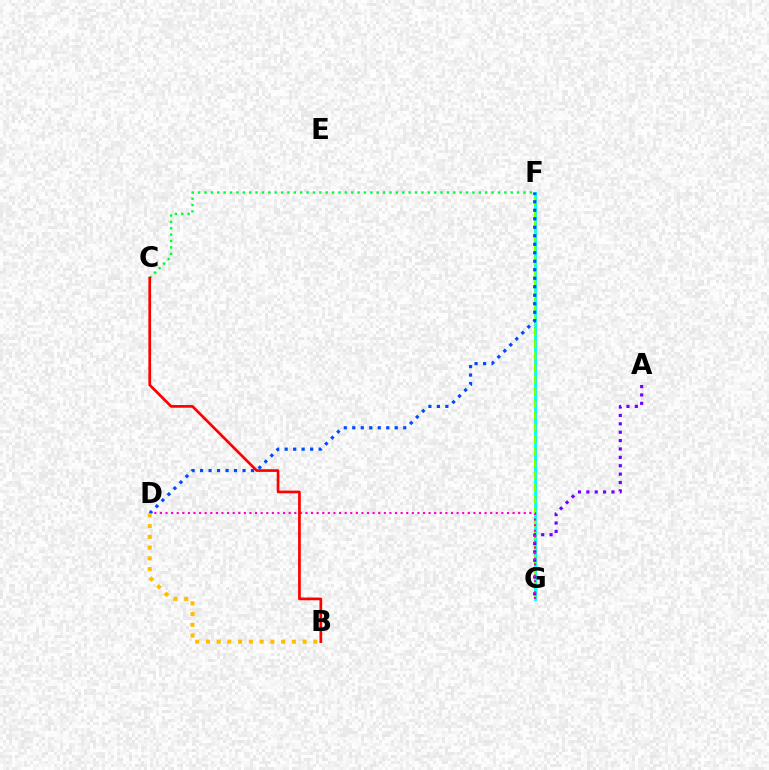{('F', 'G'): [{'color': '#00fff6', 'line_style': 'solid', 'thickness': 2.1}, {'color': '#84ff00', 'line_style': 'dashed', 'thickness': 1.62}], ('A', 'G'): [{'color': '#7200ff', 'line_style': 'dotted', 'thickness': 2.28}], ('D', 'G'): [{'color': '#ff00cf', 'line_style': 'dotted', 'thickness': 1.52}], ('D', 'F'): [{'color': '#004bff', 'line_style': 'dotted', 'thickness': 2.31}], ('B', 'D'): [{'color': '#ffbd00', 'line_style': 'dotted', 'thickness': 2.92}], ('C', 'F'): [{'color': '#00ff39', 'line_style': 'dotted', 'thickness': 1.73}], ('B', 'C'): [{'color': '#ff0000', 'line_style': 'solid', 'thickness': 1.95}]}